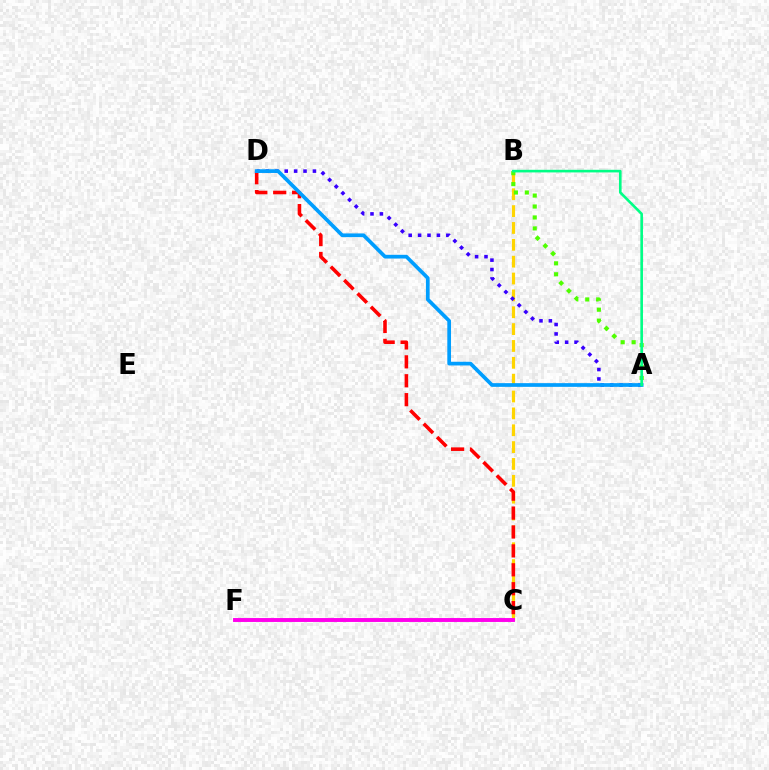{('B', 'C'): [{'color': '#ffd500', 'line_style': 'dashed', 'thickness': 2.29}], ('A', 'D'): [{'color': '#3700ff', 'line_style': 'dotted', 'thickness': 2.56}, {'color': '#009eff', 'line_style': 'solid', 'thickness': 2.67}], ('C', 'D'): [{'color': '#ff0000', 'line_style': 'dashed', 'thickness': 2.57}], ('A', 'B'): [{'color': '#4fff00', 'line_style': 'dotted', 'thickness': 2.97}, {'color': '#00ff86', 'line_style': 'solid', 'thickness': 1.89}], ('C', 'F'): [{'color': '#ff00ed', 'line_style': 'solid', 'thickness': 2.82}]}